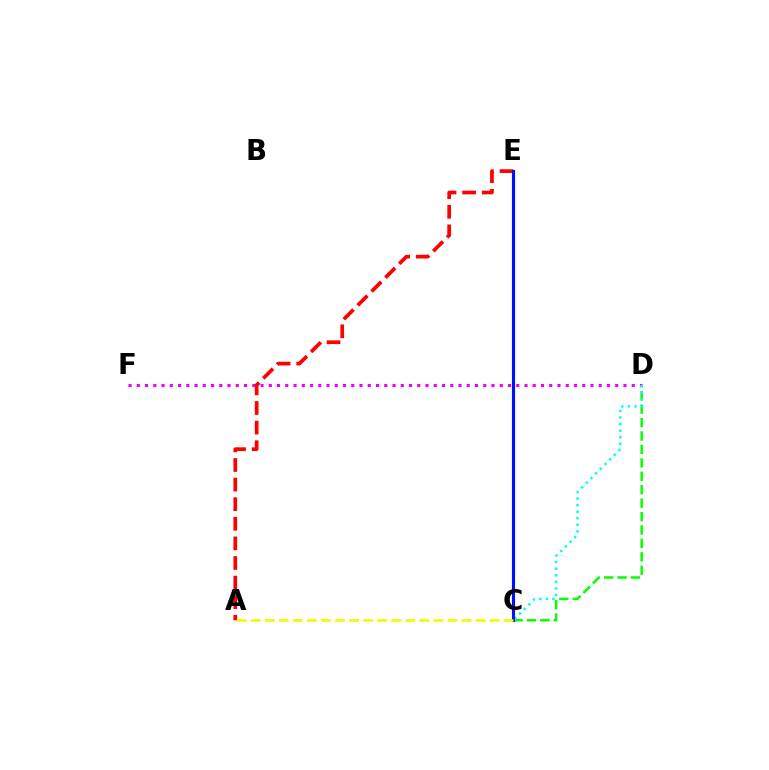{('D', 'F'): [{'color': '#ee00ff', 'line_style': 'dotted', 'thickness': 2.24}], ('C', 'D'): [{'color': '#08ff00', 'line_style': 'dashed', 'thickness': 1.82}, {'color': '#00fff6', 'line_style': 'dotted', 'thickness': 1.79}], ('A', 'E'): [{'color': '#ff0000', 'line_style': 'dashed', 'thickness': 2.66}], ('C', 'E'): [{'color': '#0010ff', 'line_style': 'solid', 'thickness': 2.25}], ('A', 'C'): [{'color': '#fcf500', 'line_style': 'dashed', 'thickness': 1.91}]}